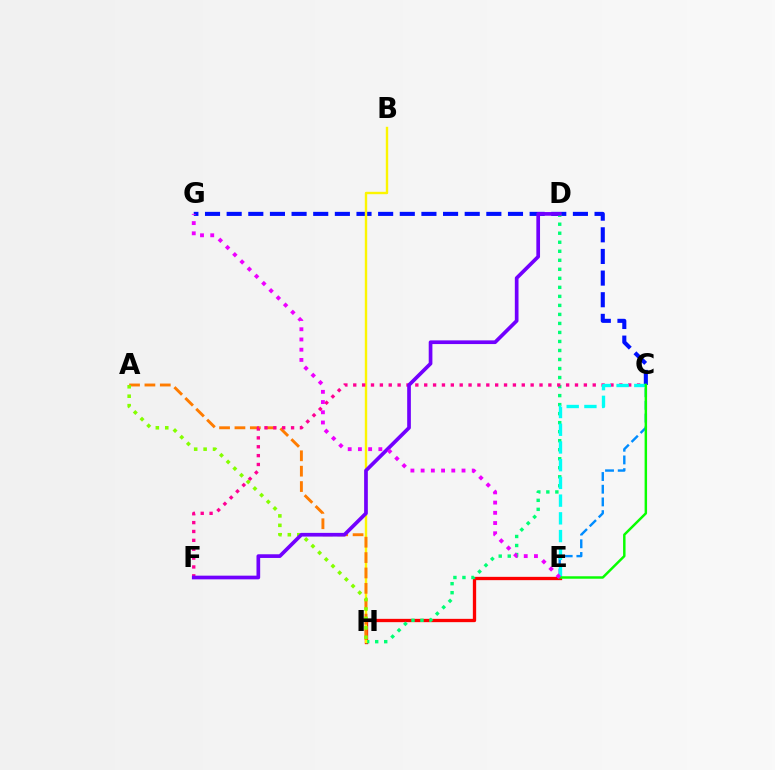{('C', 'G'): [{'color': '#0010ff', 'line_style': 'dashed', 'thickness': 2.94}], ('E', 'H'): [{'color': '#ff0000', 'line_style': 'solid', 'thickness': 2.38}], ('D', 'H'): [{'color': '#00ff74', 'line_style': 'dotted', 'thickness': 2.45}], ('B', 'H'): [{'color': '#fcf500', 'line_style': 'solid', 'thickness': 1.73}], ('A', 'H'): [{'color': '#ff7c00', 'line_style': 'dashed', 'thickness': 2.09}, {'color': '#84ff00', 'line_style': 'dotted', 'thickness': 2.56}], ('C', 'E'): [{'color': '#008cff', 'line_style': 'dashed', 'thickness': 1.73}, {'color': '#00fff6', 'line_style': 'dashed', 'thickness': 2.41}, {'color': '#08ff00', 'line_style': 'solid', 'thickness': 1.77}], ('C', 'F'): [{'color': '#ff0094', 'line_style': 'dotted', 'thickness': 2.41}], ('D', 'F'): [{'color': '#7200ff', 'line_style': 'solid', 'thickness': 2.65}], ('E', 'G'): [{'color': '#ee00ff', 'line_style': 'dotted', 'thickness': 2.78}]}